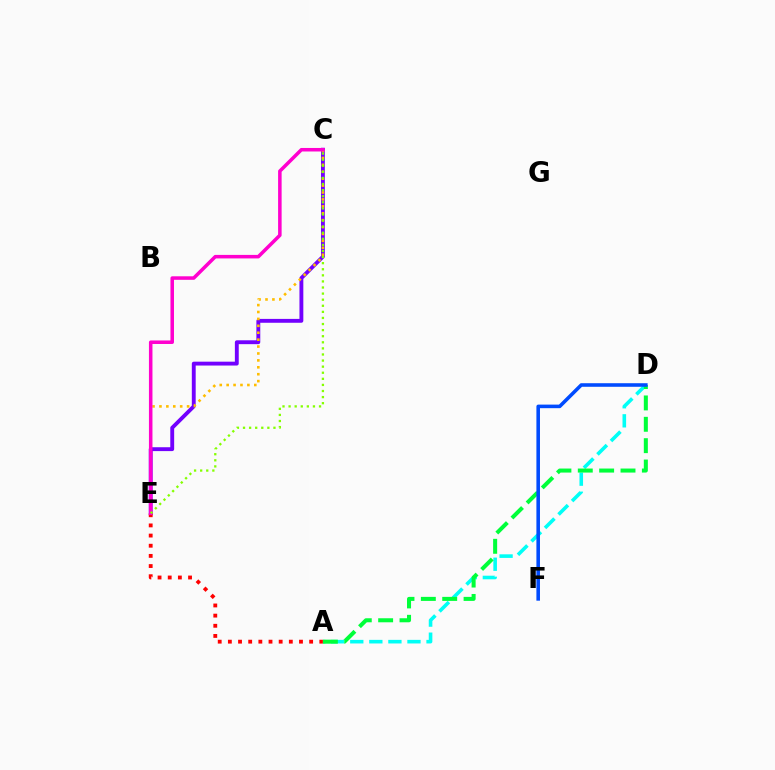{('A', 'D'): [{'color': '#00fff6', 'line_style': 'dashed', 'thickness': 2.59}, {'color': '#00ff39', 'line_style': 'dashed', 'thickness': 2.9}], ('C', 'E'): [{'color': '#7200ff', 'line_style': 'solid', 'thickness': 2.78}, {'color': '#ffbd00', 'line_style': 'dotted', 'thickness': 1.88}, {'color': '#ff00cf', 'line_style': 'solid', 'thickness': 2.54}, {'color': '#84ff00', 'line_style': 'dotted', 'thickness': 1.65}], ('A', 'E'): [{'color': '#ff0000', 'line_style': 'dotted', 'thickness': 2.76}], ('D', 'F'): [{'color': '#004bff', 'line_style': 'solid', 'thickness': 2.57}]}